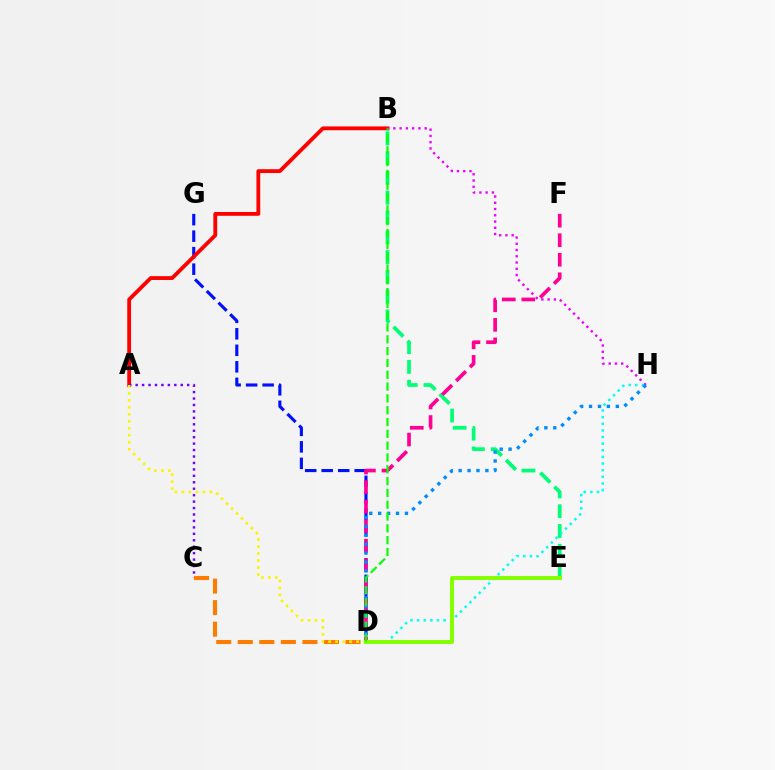{('B', 'E'): [{'color': '#00ff74', 'line_style': 'dashed', 'thickness': 2.69}], ('D', 'G'): [{'color': '#0010ff', 'line_style': 'dashed', 'thickness': 2.24}], ('D', 'F'): [{'color': '#ff0094', 'line_style': 'dashed', 'thickness': 2.65}], ('A', 'B'): [{'color': '#ff0000', 'line_style': 'solid', 'thickness': 2.75}], ('A', 'C'): [{'color': '#7200ff', 'line_style': 'dotted', 'thickness': 1.75}], ('C', 'D'): [{'color': '#ff7c00', 'line_style': 'dashed', 'thickness': 2.93}], ('B', 'H'): [{'color': '#ee00ff', 'line_style': 'dotted', 'thickness': 1.7}], ('D', 'H'): [{'color': '#00fff6', 'line_style': 'dotted', 'thickness': 1.8}, {'color': '#008cff', 'line_style': 'dotted', 'thickness': 2.42}], ('A', 'D'): [{'color': '#fcf500', 'line_style': 'dotted', 'thickness': 1.9}], ('D', 'E'): [{'color': '#84ff00', 'line_style': 'solid', 'thickness': 2.85}], ('B', 'D'): [{'color': '#08ff00', 'line_style': 'dashed', 'thickness': 1.61}]}